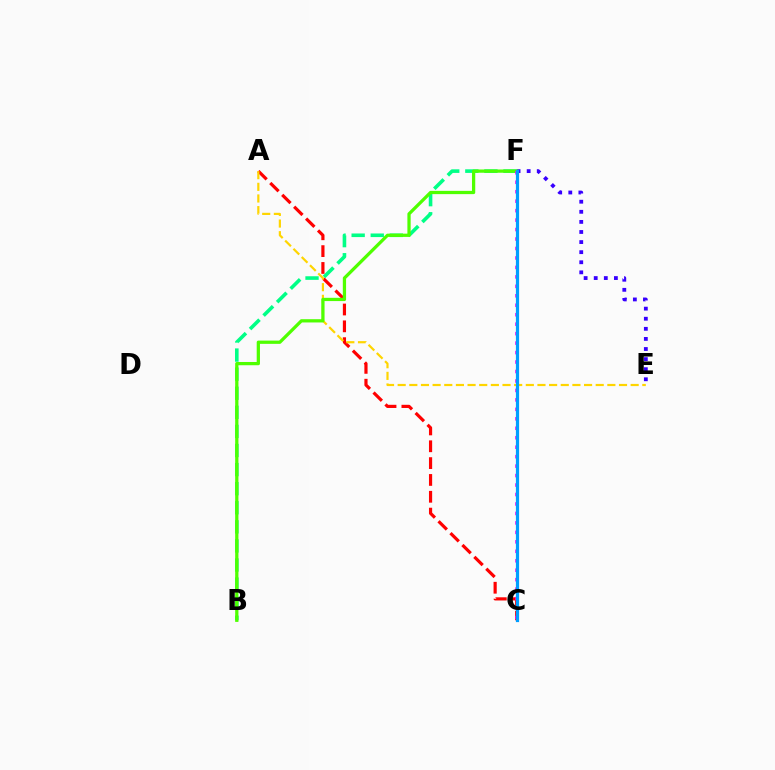{('B', 'F'): [{'color': '#00ff86', 'line_style': 'dashed', 'thickness': 2.59}, {'color': '#4fff00', 'line_style': 'solid', 'thickness': 2.35}], ('A', 'C'): [{'color': '#ff0000', 'line_style': 'dashed', 'thickness': 2.29}], ('A', 'E'): [{'color': '#ffd500', 'line_style': 'dashed', 'thickness': 1.58}], ('E', 'F'): [{'color': '#3700ff', 'line_style': 'dotted', 'thickness': 2.74}], ('C', 'F'): [{'color': '#ff00ed', 'line_style': 'dotted', 'thickness': 2.57}, {'color': '#009eff', 'line_style': 'solid', 'thickness': 2.31}]}